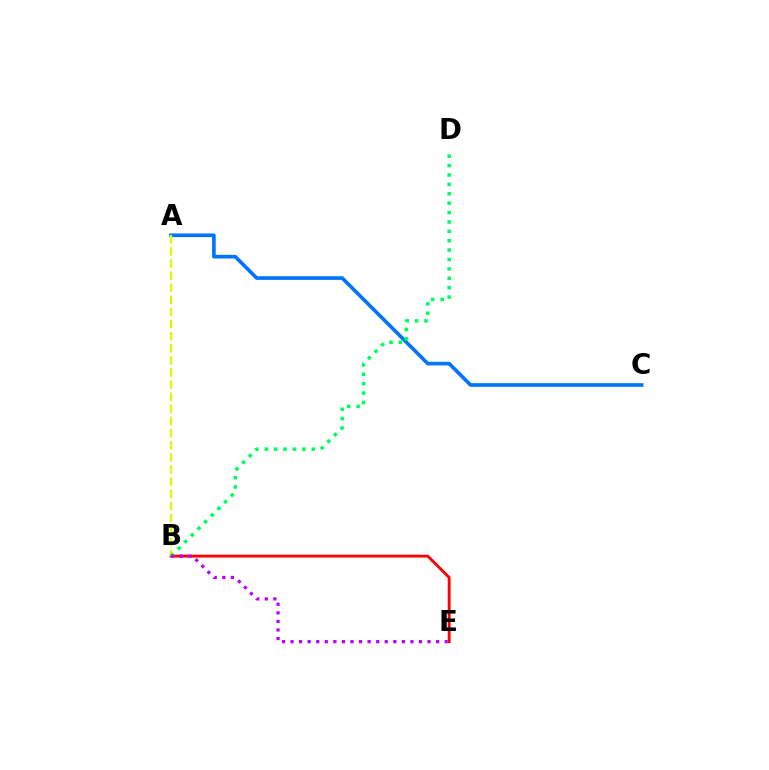{('B', 'E'): [{'color': '#ff0000', 'line_style': 'solid', 'thickness': 2.07}, {'color': '#b900ff', 'line_style': 'dotted', 'thickness': 2.33}], ('A', 'C'): [{'color': '#0074ff', 'line_style': 'solid', 'thickness': 2.63}], ('A', 'B'): [{'color': '#d1ff00', 'line_style': 'dashed', 'thickness': 1.65}], ('B', 'D'): [{'color': '#00ff5c', 'line_style': 'dotted', 'thickness': 2.55}]}